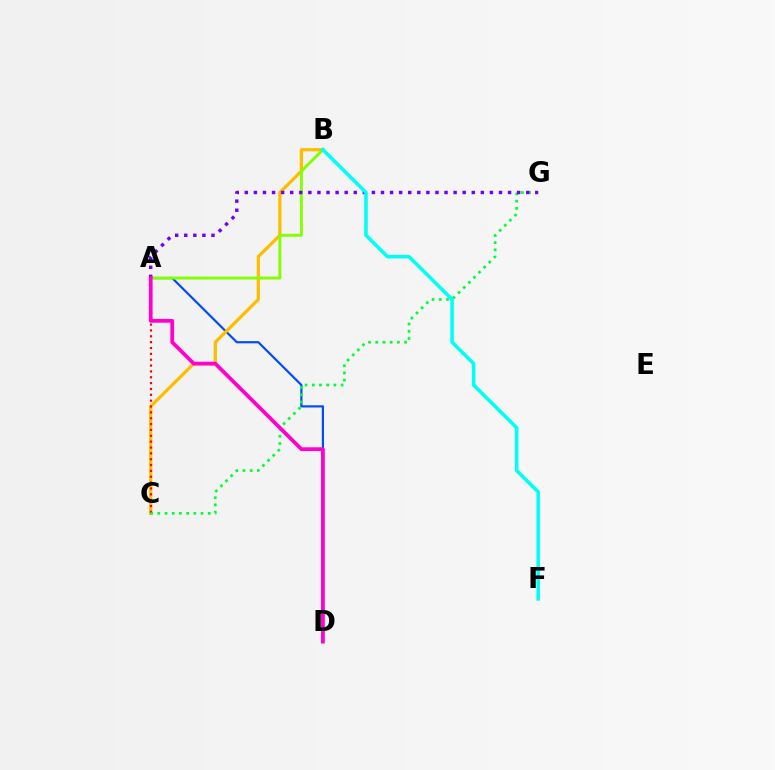{('A', 'D'): [{'color': '#004bff', 'line_style': 'solid', 'thickness': 1.58}, {'color': '#ff00cf', 'line_style': 'solid', 'thickness': 2.71}], ('B', 'C'): [{'color': '#ffbd00', 'line_style': 'solid', 'thickness': 2.35}], ('A', 'C'): [{'color': '#ff0000', 'line_style': 'dotted', 'thickness': 1.59}], ('A', 'B'): [{'color': '#84ff00', 'line_style': 'solid', 'thickness': 2.11}], ('C', 'G'): [{'color': '#00ff39', 'line_style': 'dotted', 'thickness': 1.96}], ('A', 'G'): [{'color': '#7200ff', 'line_style': 'dotted', 'thickness': 2.47}], ('B', 'F'): [{'color': '#00fff6', 'line_style': 'solid', 'thickness': 2.55}]}